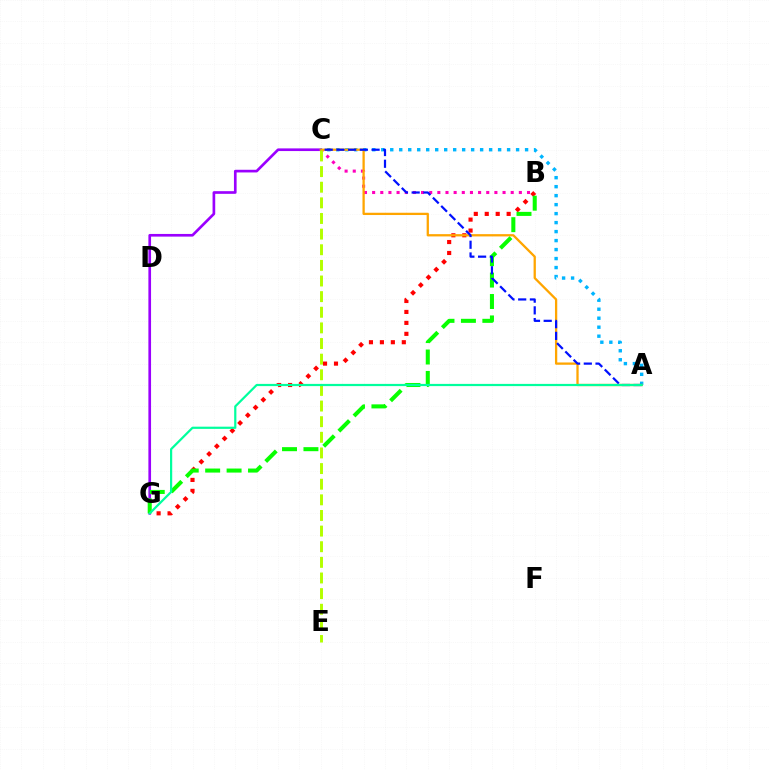{('C', 'G'): [{'color': '#9b00ff', 'line_style': 'solid', 'thickness': 1.92}], ('B', 'G'): [{'color': '#ff0000', 'line_style': 'dotted', 'thickness': 2.98}, {'color': '#08ff00', 'line_style': 'dashed', 'thickness': 2.91}], ('A', 'C'): [{'color': '#00b5ff', 'line_style': 'dotted', 'thickness': 2.44}, {'color': '#ffa500', 'line_style': 'solid', 'thickness': 1.65}, {'color': '#0010ff', 'line_style': 'dashed', 'thickness': 1.59}], ('B', 'C'): [{'color': '#ff00bd', 'line_style': 'dotted', 'thickness': 2.21}], ('C', 'E'): [{'color': '#b3ff00', 'line_style': 'dashed', 'thickness': 2.12}], ('A', 'G'): [{'color': '#00ff9d', 'line_style': 'solid', 'thickness': 1.59}]}